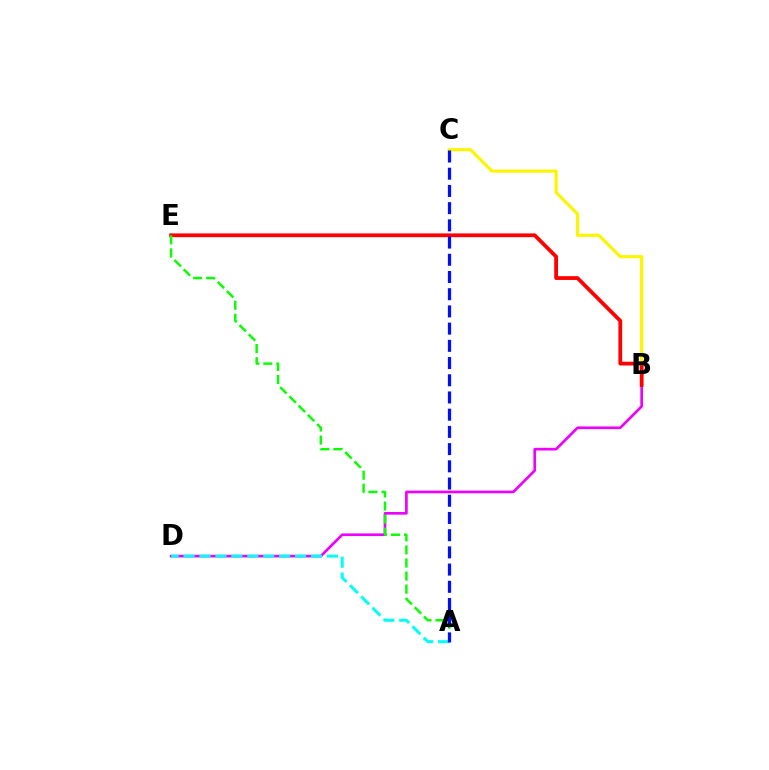{('B', 'C'): [{'color': '#fcf500', 'line_style': 'solid', 'thickness': 2.27}], ('B', 'D'): [{'color': '#ee00ff', 'line_style': 'solid', 'thickness': 1.93}], ('A', 'D'): [{'color': '#00fff6', 'line_style': 'dashed', 'thickness': 2.16}], ('B', 'E'): [{'color': '#ff0000', 'line_style': 'solid', 'thickness': 2.72}], ('A', 'E'): [{'color': '#08ff00', 'line_style': 'dashed', 'thickness': 1.77}], ('A', 'C'): [{'color': '#0010ff', 'line_style': 'dashed', 'thickness': 2.34}]}